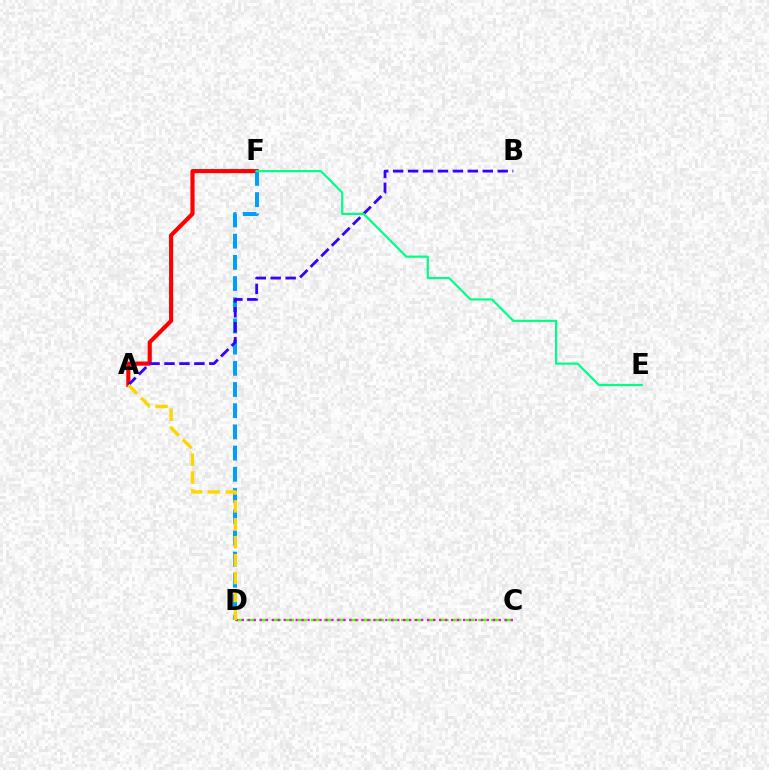{('A', 'F'): [{'color': '#ff0000', 'line_style': 'solid', 'thickness': 2.97}], ('D', 'F'): [{'color': '#009eff', 'line_style': 'dashed', 'thickness': 2.88}], ('A', 'B'): [{'color': '#3700ff', 'line_style': 'dashed', 'thickness': 2.03}], ('C', 'D'): [{'color': '#4fff00', 'line_style': 'dashed', 'thickness': 1.75}, {'color': '#ff00ed', 'line_style': 'dotted', 'thickness': 1.62}], ('A', 'D'): [{'color': '#ffd500', 'line_style': 'dashed', 'thickness': 2.43}], ('E', 'F'): [{'color': '#00ff86', 'line_style': 'solid', 'thickness': 1.59}]}